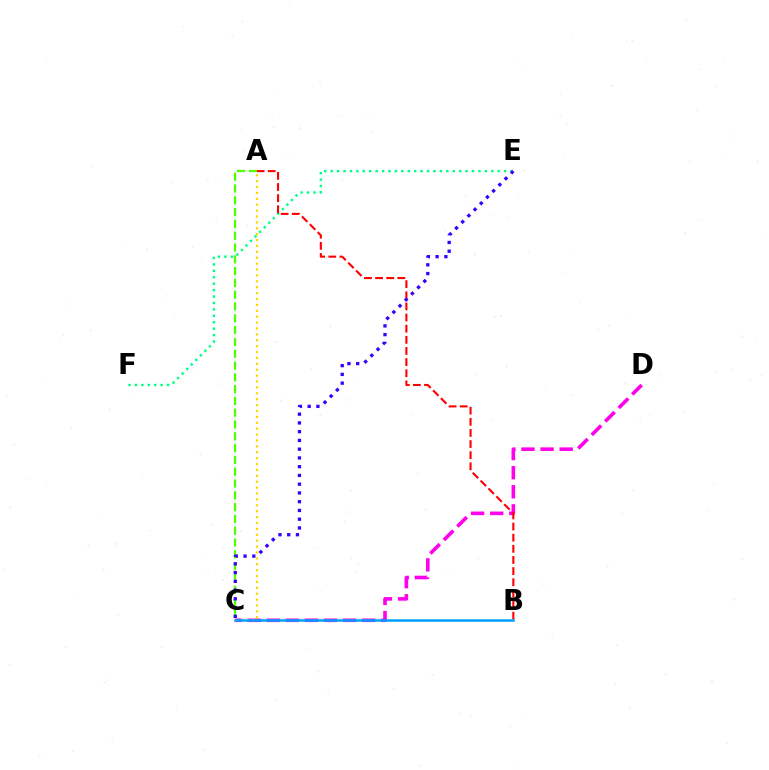{('E', 'F'): [{'color': '#00ff86', 'line_style': 'dotted', 'thickness': 1.75}], ('C', 'D'): [{'color': '#ff00ed', 'line_style': 'dashed', 'thickness': 2.59}], ('A', 'B'): [{'color': '#ff0000', 'line_style': 'dashed', 'thickness': 1.51}], ('A', 'C'): [{'color': '#ffd500', 'line_style': 'dotted', 'thickness': 1.6}, {'color': '#4fff00', 'line_style': 'dashed', 'thickness': 1.6}], ('B', 'C'): [{'color': '#009eff', 'line_style': 'solid', 'thickness': 1.8}], ('C', 'E'): [{'color': '#3700ff', 'line_style': 'dotted', 'thickness': 2.38}]}